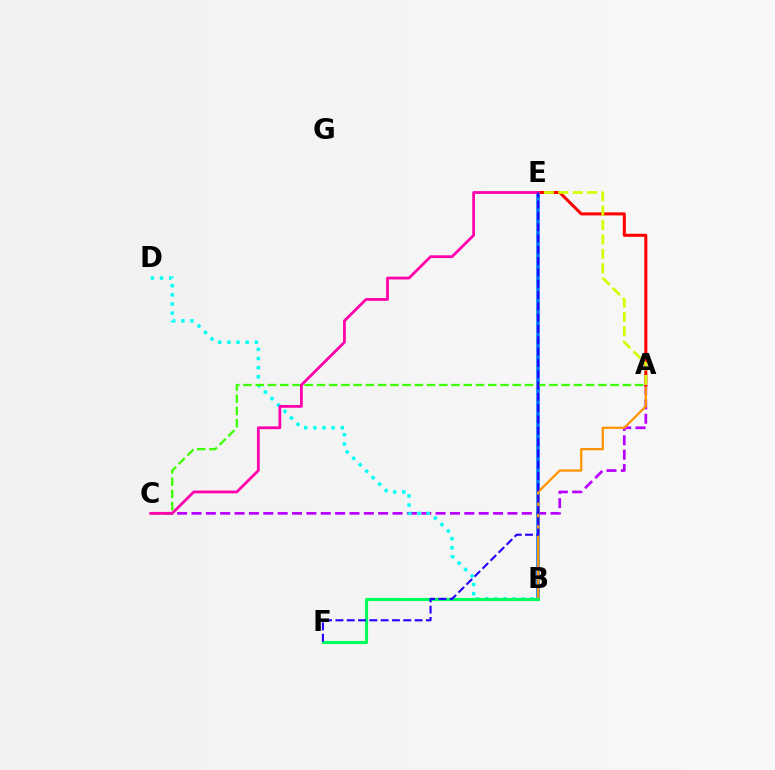{('A', 'C'): [{'color': '#b900ff', 'line_style': 'dashed', 'thickness': 1.95}, {'color': '#3dff00', 'line_style': 'dashed', 'thickness': 1.66}], ('B', 'E'): [{'color': '#0074ff', 'line_style': 'solid', 'thickness': 2.56}], ('A', 'B'): [{'color': '#ff9400', 'line_style': 'solid', 'thickness': 1.64}], ('A', 'E'): [{'color': '#ff0000', 'line_style': 'solid', 'thickness': 2.18}, {'color': '#d1ff00', 'line_style': 'dashed', 'thickness': 1.96}], ('B', 'D'): [{'color': '#00fff6', 'line_style': 'dotted', 'thickness': 2.49}], ('B', 'F'): [{'color': '#00ff5c', 'line_style': 'solid', 'thickness': 2.26}], ('C', 'E'): [{'color': '#ff00ac', 'line_style': 'solid', 'thickness': 2.0}], ('E', 'F'): [{'color': '#2500ff', 'line_style': 'dashed', 'thickness': 1.54}]}